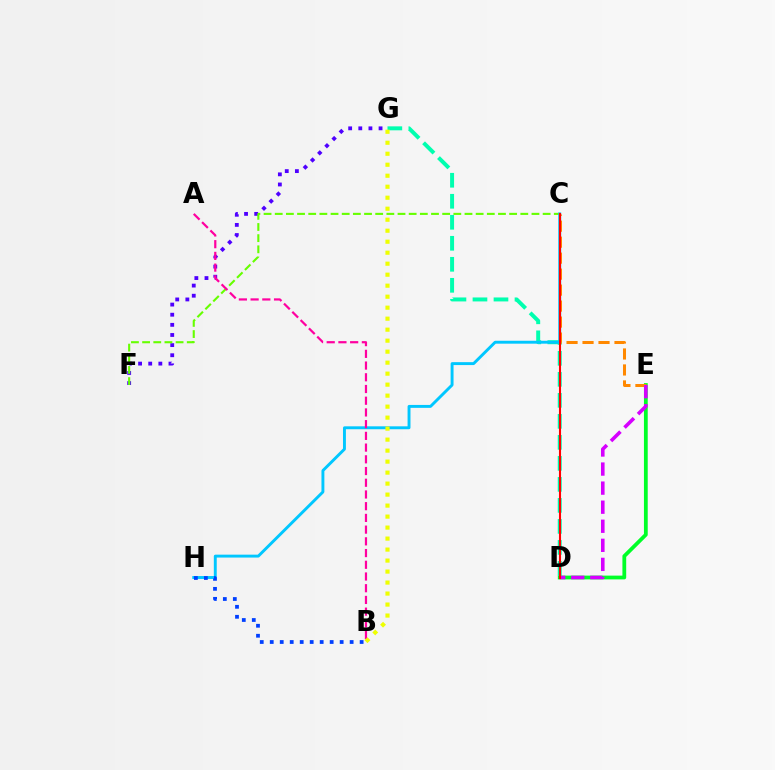{('F', 'G'): [{'color': '#4f00ff', 'line_style': 'dotted', 'thickness': 2.75}], ('C', 'F'): [{'color': '#66ff00', 'line_style': 'dashed', 'thickness': 1.52}], ('D', 'G'): [{'color': '#00ffaf', 'line_style': 'dashed', 'thickness': 2.85}], ('D', 'E'): [{'color': '#00ff27', 'line_style': 'solid', 'thickness': 2.72}, {'color': '#d600ff', 'line_style': 'dashed', 'thickness': 2.59}], ('C', 'H'): [{'color': '#00c7ff', 'line_style': 'solid', 'thickness': 2.1}], ('A', 'B'): [{'color': '#ff00a0', 'line_style': 'dashed', 'thickness': 1.59}], ('C', 'E'): [{'color': '#ff8800', 'line_style': 'dashed', 'thickness': 2.17}], ('B', 'H'): [{'color': '#003fff', 'line_style': 'dotted', 'thickness': 2.71}], ('B', 'G'): [{'color': '#eeff00', 'line_style': 'dotted', 'thickness': 2.99}], ('C', 'D'): [{'color': '#ff0000', 'line_style': 'solid', 'thickness': 1.51}]}